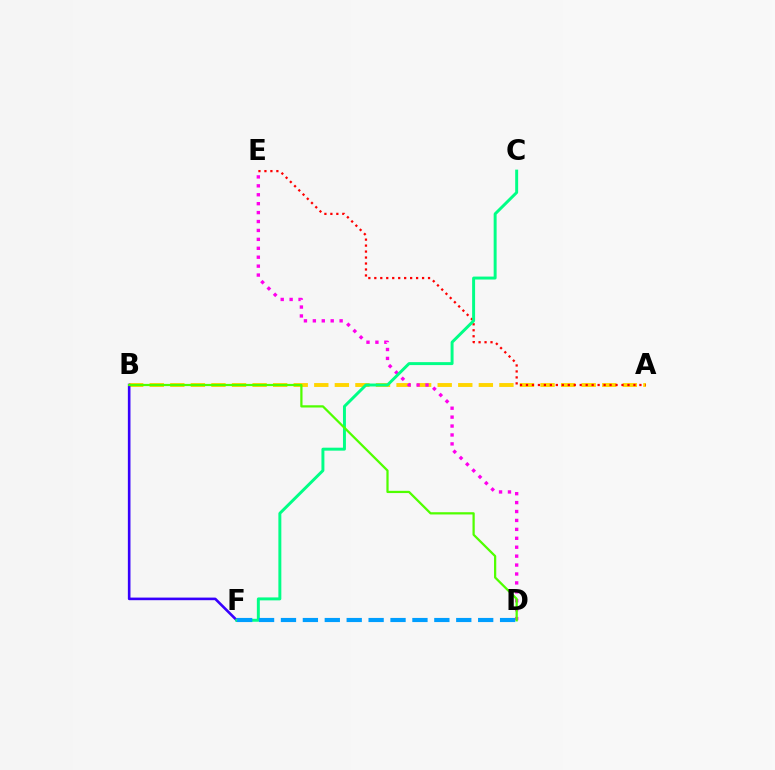{('A', 'B'): [{'color': '#ffd500', 'line_style': 'dashed', 'thickness': 2.79}], ('D', 'E'): [{'color': '#ff00ed', 'line_style': 'dotted', 'thickness': 2.42}], ('A', 'E'): [{'color': '#ff0000', 'line_style': 'dotted', 'thickness': 1.62}], ('B', 'F'): [{'color': '#3700ff', 'line_style': 'solid', 'thickness': 1.88}], ('C', 'F'): [{'color': '#00ff86', 'line_style': 'solid', 'thickness': 2.13}], ('D', 'F'): [{'color': '#009eff', 'line_style': 'dashed', 'thickness': 2.98}], ('B', 'D'): [{'color': '#4fff00', 'line_style': 'solid', 'thickness': 1.62}]}